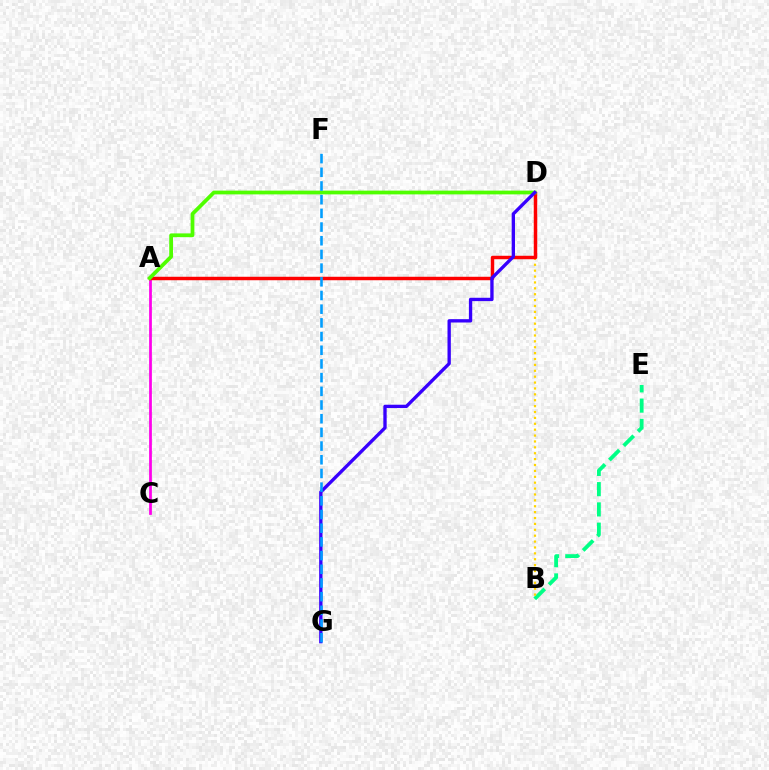{('B', 'E'): [{'color': '#00ff86', 'line_style': 'dashed', 'thickness': 2.75}], ('A', 'C'): [{'color': '#ff00ed', 'line_style': 'solid', 'thickness': 1.98}], ('B', 'D'): [{'color': '#ffd500', 'line_style': 'dotted', 'thickness': 1.6}], ('A', 'D'): [{'color': '#ff0000', 'line_style': 'solid', 'thickness': 2.48}, {'color': '#4fff00', 'line_style': 'solid', 'thickness': 2.71}], ('D', 'G'): [{'color': '#3700ff', 'line_style': 'solid', 'thickness': 2.4}], ('F', 'G'): [{'color': '#009eff', 'line_style': 'dashed', 'thickness': 1.86}]}